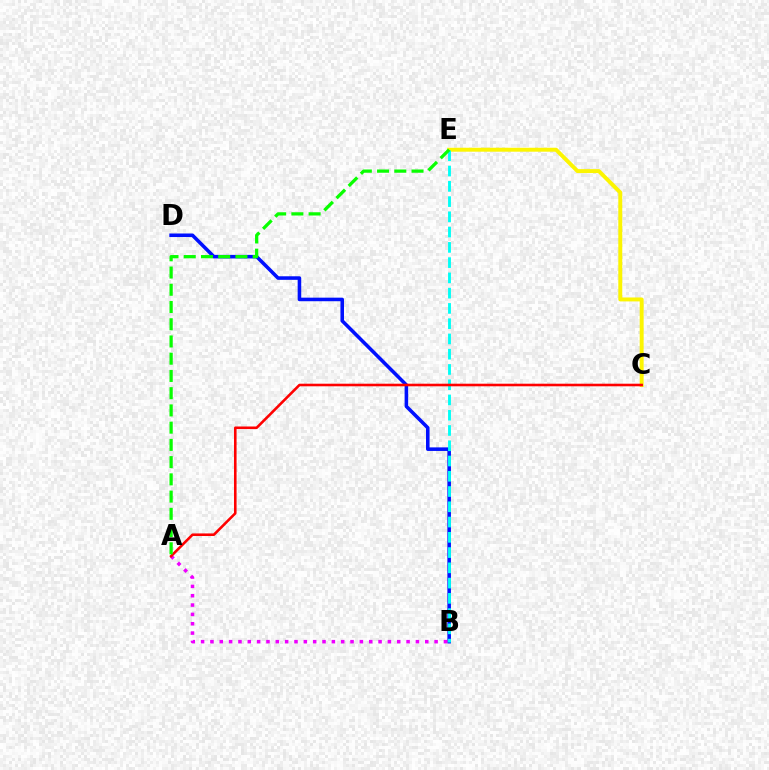{('C', 'E'): [{'color': '#fcf500', 'line_style': 'solid', 'thickness': 2.84}], ('B', 'D'): [{'color': '#0010ff', 'line_style': 'solid', 'thickness': 2.57}], ('A', 'B'): [{'color': '#ee00ff', 'line_style': 'dotted', 'thickness': 2.54}], ('B', 'E'): [{'color': '#00fff6', 'line_style': 'dashed', 'thickness': 2.07}], ('A', 'C'): [{'color': '#ff0000', 'line_style': 'solid', 'thickness': 1.86}], ('A', 'E'): [{'color': '#08ff00', 'line_style': 'dashed', 'thickness': 2.34}]}